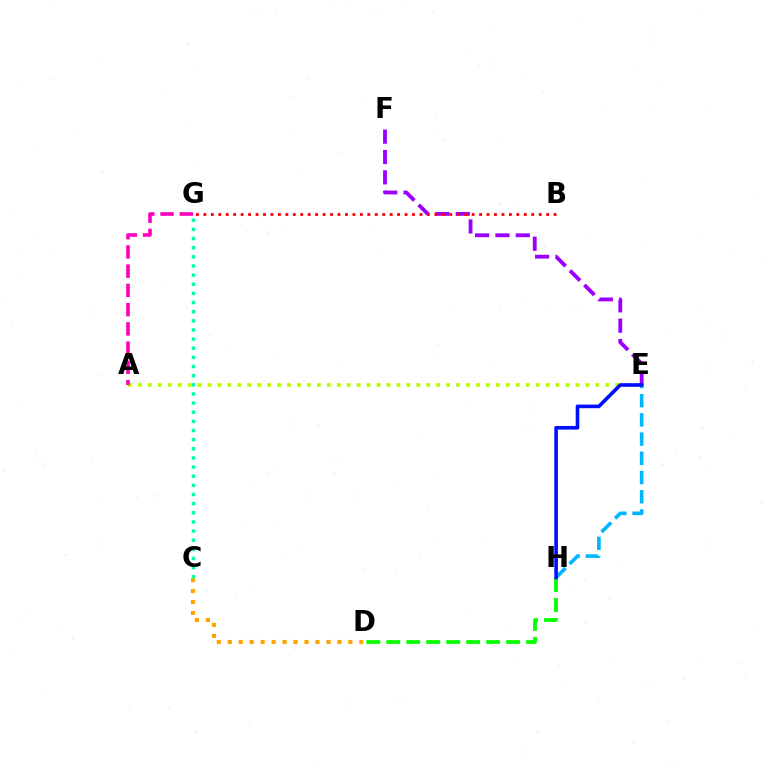{('C', 'D'): [{'color': '#ffa500', 'line_style': 'dotted', 'thickness': 2.98}], ('E', 'F'): [{'color': '#9b00ff', 'line_style': 'dashed', 'thickness': 2.77}], ('D', 'H'): [{'color': '#08ff00', 'line_style': 'dashed', 'thickness': 2.71}], ('A', 'E'): [{'color': '#b3ff00', 'line_style': 'dotted', 'thickness': 2.7}], ('C', 'G'): [{'color': '#00ff9d', 'line_style': 'dotted', 'thickness': 2.48}], ('E', 'H'): [{'color': '#00b5ff', 'line_style': 'dashed', 'thickness': 2.61}, {'color': '#0010ff', 'line_style': 'solid', 'thickness': 2.62}], ('B', 'G'): [{'color': '#ff0000', 'line_style': 'dotted', 'thickness': 2.02}], ('A', 'G'): [{'color': '#ff00bd', 'line_style': 'dashed', 'thickness': 2.61}]}